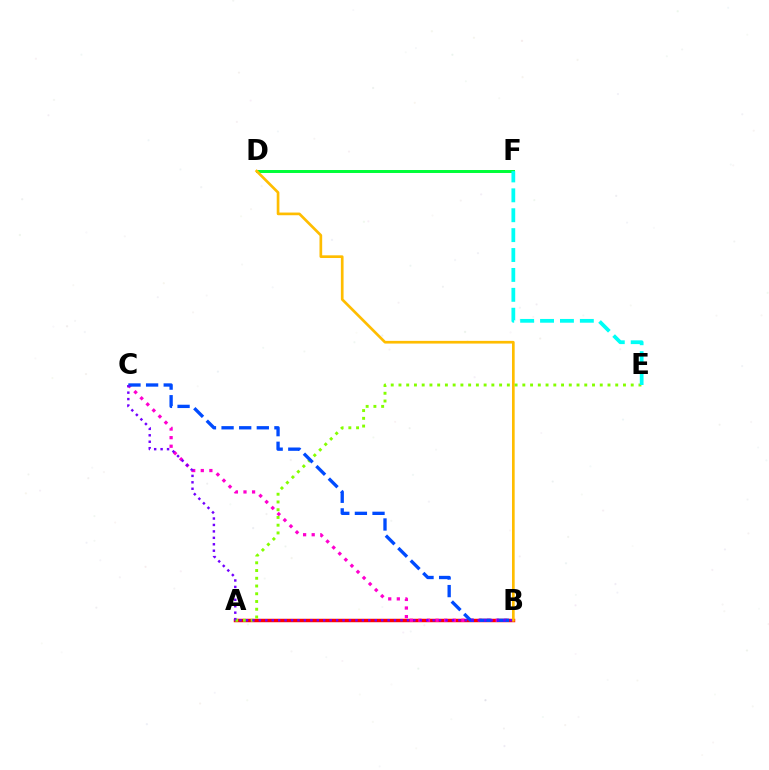{('D', 'F'): [{'color': '#00ff39', 'line_style': 'solid', 'thickness': 2.14}], ('A', 'B'): [{'color': '#ff0000', 'line_style': 'solid', 'thickness': 2.5}], ('B', 'C'): [{'color': '#ff00cf', 'line_style': 'dotted', 'thickness': 2.33}, {'color': '#004bff', 'line_style': 'dashed', 'thickness': 2.39}, {'color': '#7200ff', 'line_style': 'dotted', 'thickness': 1.75}], ('B', 'D'): [{'color': '#ffbd00', 'line_style': 'solid', 'thickness': 1.93}], ('A', 'E'): [{'color': '#84ff00', 'line_style': 'dotted', 'thickness': 2.1}], ('E', 'F'): [{'color': '#00fff6', 'line_style': 'dashed', 'thickness': 2.7}]}